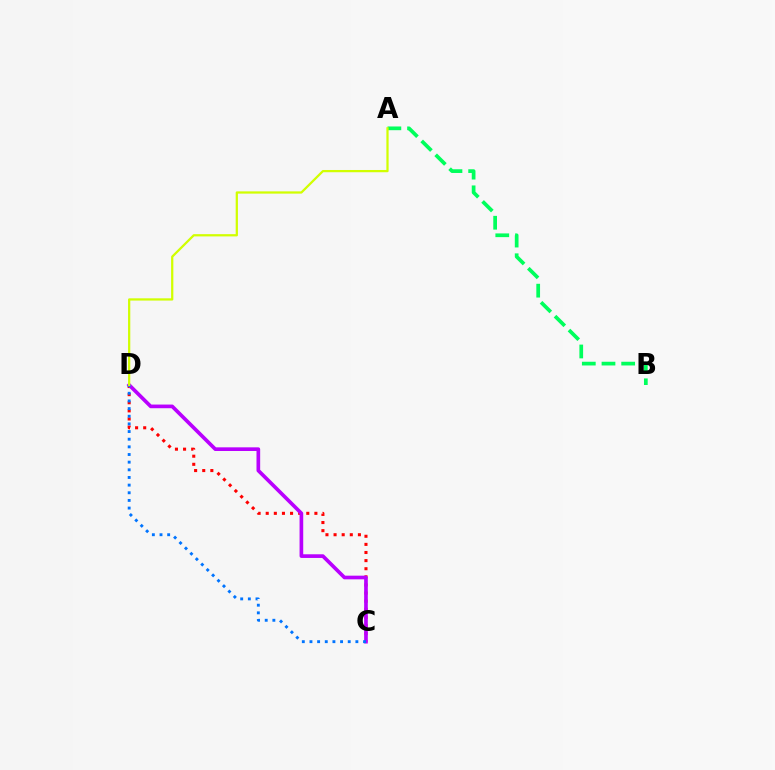{('C', 'D'): [{'color': '#ff0000', 'line_style': 'dotted', 'thickness': 2.2}, {'color': '#b900ff', 'line_style': 'solid', 'thickness': 2.64}, {'color': '#0074ff', 'line_style': 'dotted', 'thickness': 2.08}], ('A', 'B'): [{'color': '#00ff5c', 'line_style': 'dashed', 'thickness': 2.67}], ('A', 'D'): [{'color': '#d1ff00', 'line_style': 'solid', 'thickness': 1.62}]}